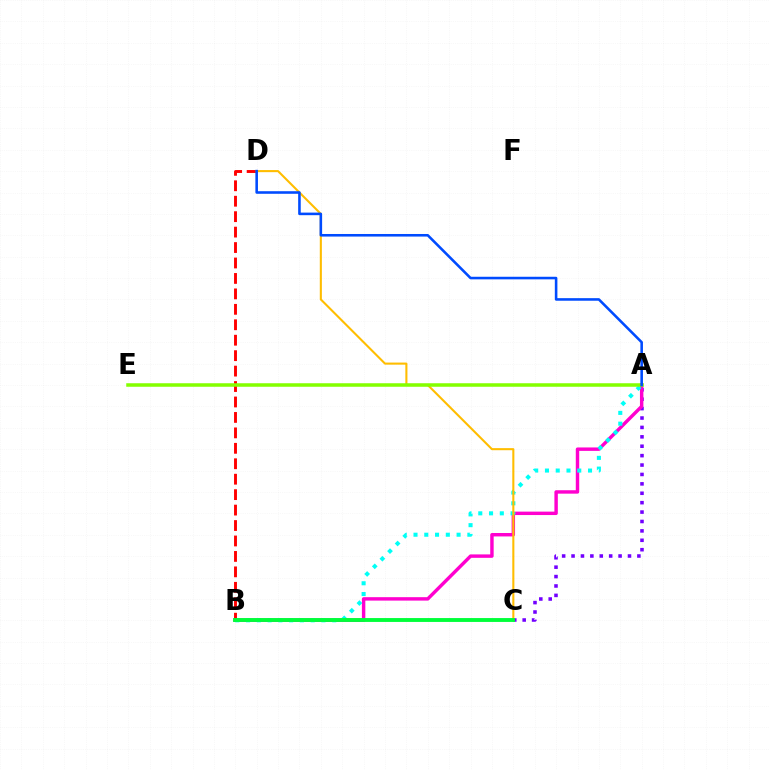{('A', 'C'): [{'color': '#7200ff', 'line_style': 'dotted', 'thickness': 2.56}], ('A', 'B'): [{'color': '#ff00cf', 'line_style': 'solid', 'thickness': 2.47}, {'color': '#00fff6', 'line_style': 'dotted', 'thickness': 2.93}], ('B', 'D'): [{'color': '#ff0000', 'line_style': 'dashed', 'thickness': 2.1}], ('C', 'D'): [{'color': '#ffbd00', 'line_style': 'solid', 'thickness': 1.5}], ('B', 'C'): [{'color': '#00ff39', 'line_style': 'solid', 'thickness': 2.79}], ('A', 'E'): [{'color': '#84ff00', 'line_style': 'solid', 'thickness': 2.53}], ('A', 'D'): [{'color': '#004bff', 'line_style': 'solid', 'thickness': 1.86}]}